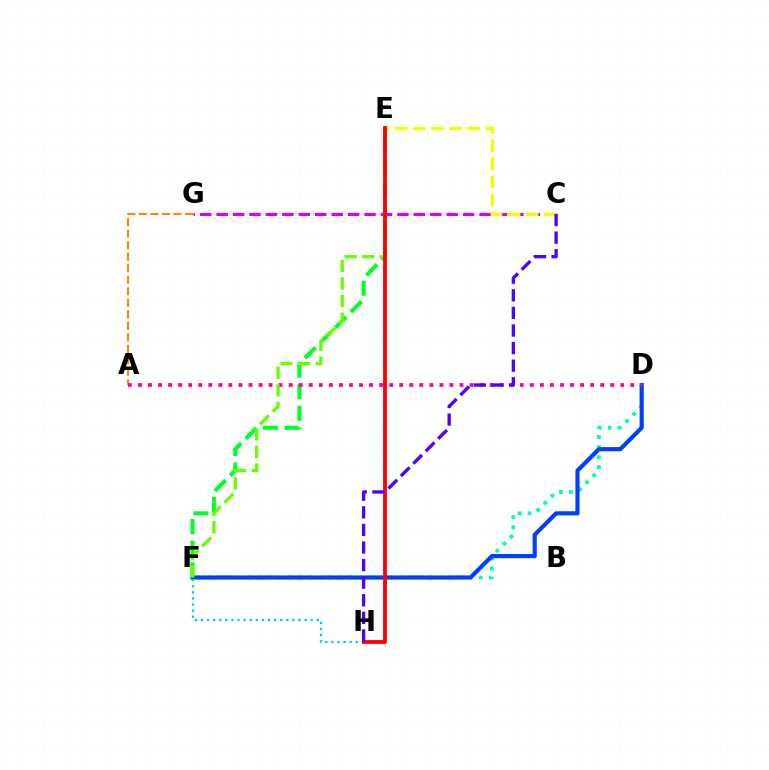{('D', 'F'): [{'color': '#00ffaf', 'line_style': 'dotted', 'thickness': 2.73}, {'color': '#003fff', 'line_style': 'solid', 'thickness': 2.99}], ('C', 'G'): [{'color': '#d600ff', 'line_style': 'dashed', 'thickness': 2.23}], ('A', 'G'): [{'color': '#ff8800', 'line_style': 'dashed', 'thickness': 1.56}], ('E', 'F'): [{'color': '#00ff27', 'line_style': 'dashed', 'thickness': 2.94}, {'color': '#66ff00', 'line_style': 'dashed', 'thickness': 2.39}], ('C', 'E'): [{'color': '#eeff00', 'line_style': 'dashed', 'thickness': 2.46}], ('F', 'H'): [{'color': '#00c7ff', 'line_style': 'dotted', 'thickness': 1.66}], ('A', 'D'): [{'color': '#ff00a0', 'line_style': 'dotted', 'thickness': 2.73}], ('E', 'H'): [{'color': '#ff0000', 'line_style': 'solid', 'thickness': 2.76}], ('C', 'H'): [{'color': '#4f00ff', 'line_style': 'dashed', 'thickness': 2.39}]}